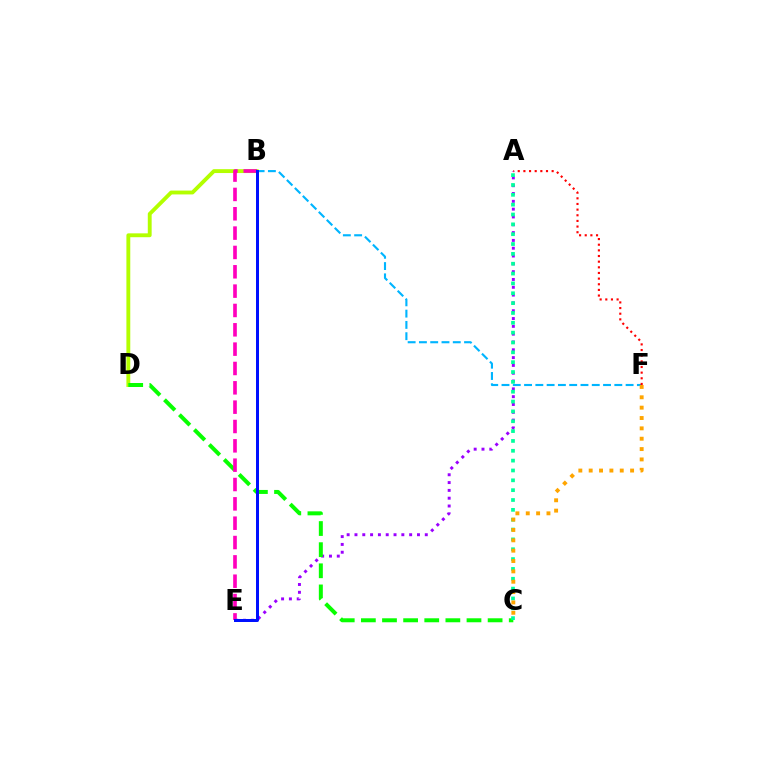{('B', 'D'): [{'color': '#b3ff00', 'line_style': 'solid', 'thickness': 2.78}], ('A', 'E'): [{'color': '#9b00ff', 'line_style': 'dotted', 'thickness': 2.12}], ('B', 'F'): [{'color': '#00b5ff', 'line_style': 'dashed', 'thickness': 1.53}], ('C', 'D'): [{'color': '#08ff00', 'line_style': 'dashed', 'thickness': 2.87}], ('B', 'E'): [{'color': '#ff00bd', 'line_style': 'dashed', 'thickness': 2.63}, {'color': '#0010ff', 'line_style': 'solid', 'thickness': 2.16}], ('A', 'F'): [{'color': '#ff0000', 'line_style': 'dotted', 'thickness': 1.53}], ('A', 'C'): [{'color': '#00ff9d', 'line_style': 'dotted', 'thickness': 2.67}], ('C', 'F'): [{'color': '#ffa500', 'line_style': 'dotted', 'thickness': 2.81}]}